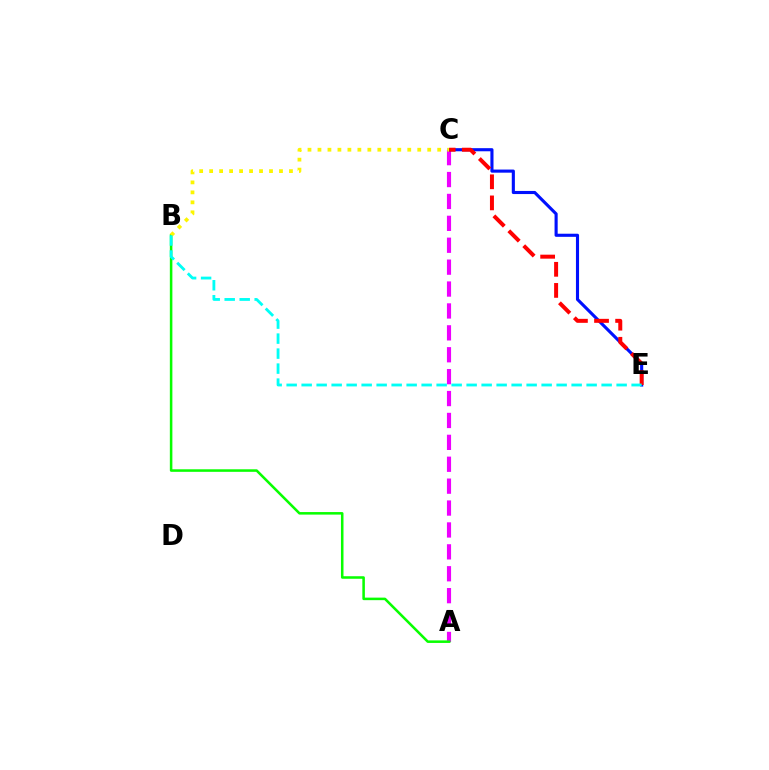{('A', 'C'): [{'color': '#ee00ff', 'line_style': 'dashed', 'thickness': 2.98}], ('A', 'B'): [{'color': '#08ff00', 'line_style': 'solid', 'thickness': 1.83}], ('C', 'E'): [{'color': '#0010ff', 'line_style': 'solid', 'thickness': 2.24}, {'color': '#ff0000', 'line_style': 'dashed', 'thickness': 2.87}], ('B', 'C'): [{'color': '#fcf500', 'line_style': 'dotted', 'thickness': 2.71}], ('B', 'E'): [{'color': '#00fff6', 'line_style': 'dashed', 'thickness': 2.04}]}